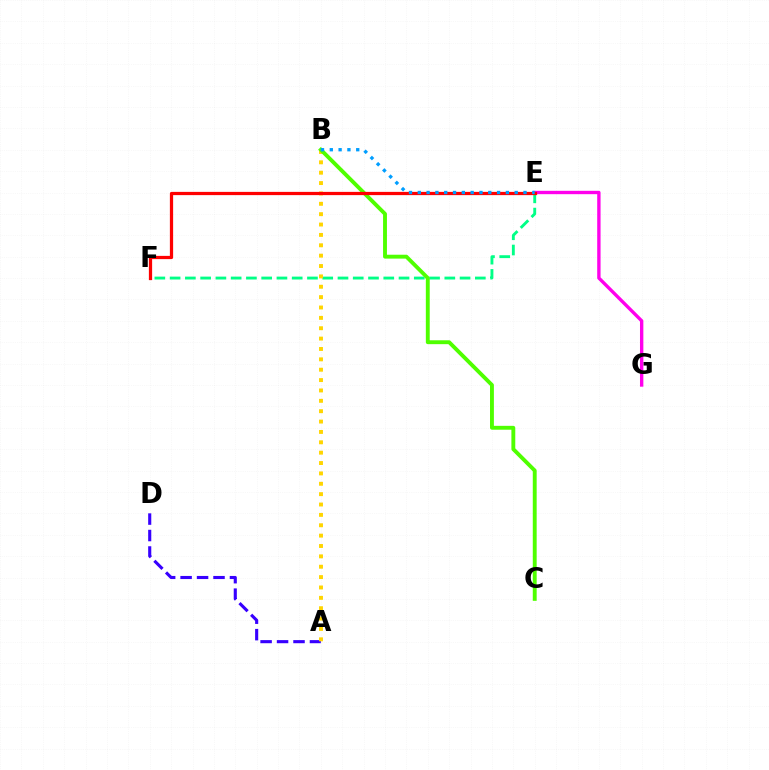{('A', 'D'): [{'color': '#3700ff', 'line_style': 'dashed', 'thickness': 2.24}], ('E', 'G'): [{'color': '#ff00ed', 'line_style': 'solid', 'thickness': 2.42}], ('E', 'F'): [{'color': '#00ff86', 'line_style': 'dashed', 'thickness': 2.07}, {'color': '#ff0000', 'line_style': 'solid', 'thickness': 2.33}], ('A', 'B'): [{'color': '#ffd500', 'line_style': 'dotted', 'thickness': 2.82}], ('B', 'C'): [{'color': '#4fff00', 'line_style': 'solid', 'thickness': 2.8}], ('B', 'E'): [{'color': '#009eff', 'line_style': 'dotted', 'thickness': 2.39}]}